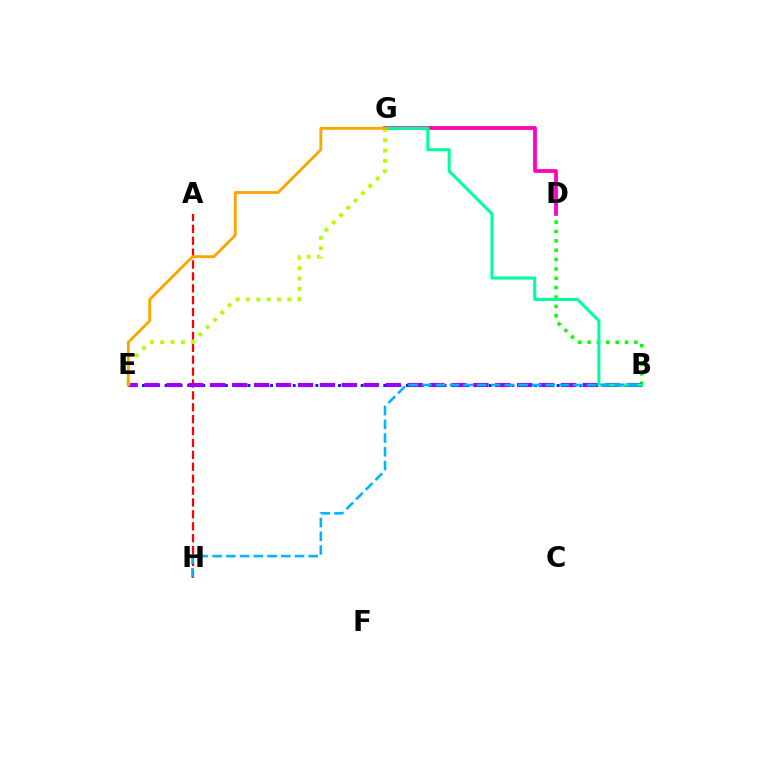{('B', 'D'): [{'color': '#08ff00', 'line_style': 'dotted', 'thickness': 2.54}], ('A', 'H'): [{'color': '#ff0000', 'line_style': 'dashed', 'thickness': 1.62}], ('B', 'E'): [{'color': '#0010ff', 'line_style': 'dotted', 'thickness': 2.05}, {'color': '#9b00ff', 'line_style': 'dashed', 'thickness': 2.98}], ('D', 'G'): [{'color': '#ff00bd', 'line_style': 'solid', 'thickness': 2.7}], ('B', 'G'): [{'color': '#00ff9d', 'line_style': 'solid', 'thickness': 2.2}], ('E', 'G'): [{'color': '#b3ff00', 'line_style': 'dotted', 'thickness': 2.81}, {'color': '#ffa500', 'line_style': 'solid', 'thickness': 2.05}], ('B', 'H'): [{'color': '#00b5ff', 'line_style': 'dashed', 'thickness': 1.87}]}